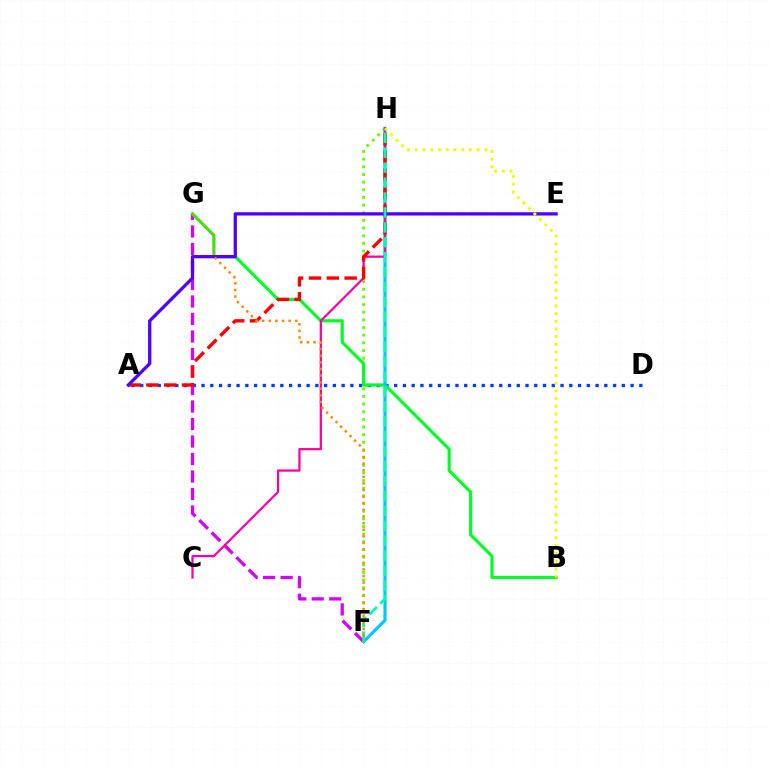{('F', 'H'): [{'color': '#66ff00', 'line_style': 'dotted', 'thickness': 2.08}, {'color': '#00c7ff', 'line_style': 'solid', 'thickness': 2.28}, {'color': '#00ffaf', 'line_style': 'dashed', 'thickness': 2.03}], ('A', 'D'): [{'color': '#003fff', 'line_style': 'dotted', 'thickness': 2.38}], ('F', 'G'): [{'color': '#d600ff', 'line_style': 'dashed', 'thickness': 2.38}, {'color': '#ff8800', 'line_style': 'dotted', 'thickness': 1.8}], ('B', 'G'): [{'color': '#00ff27', 'line_style': 'solid', 'thickness': 2.27}], ('C', 'H'): [{'color': '#ff00a0', 'line_style': 'solid', 'thickness': 1.61}], ('A', 'H'): [{'color': '#ff0000', 'line_style': 'dashed', 'thickness': 2.42}], ('A', 'E'): [{'color': '#4f00ff', 'line_style': 'solid', 'thickness': 2.35}], ('B', 'H'): [{'color': '#eeff00', 'line_style': 'dotted', 'thickness': 2.1}]}